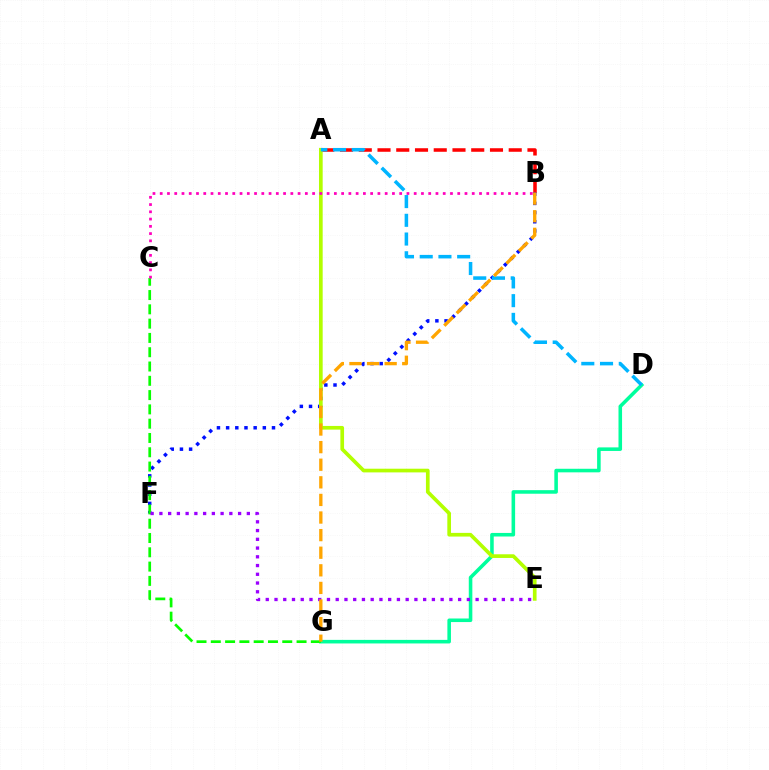{('A', 'B'): [{'color': '#ff0000', 'line_style': 'dashed', 'thickness': 2.55}], ('B', 'F'): [{'color': '#0010ff', 'line_style': 'dotted', 'thickness': 2.49}], ('D', 'G'): [{'color': '#00ff9d', 'line_style': 'solid', 'thickness': 2.57}], ('C', 'G'): [{'color': '#08ff00', 'line_style': 'dashed', 'thickness': 1.94}], ('A', 'E'): [{'color': '#b3ff00', 'line_style': 'solid', 'thickness': 2.65}], ('E', 'F'): [{'color': '#9b00ff', 'line_style': 'dotted', 'thickness': 2.38}], ('A', 'D'): [{'color': '#00b5ff', 'line_style': 'dashed', 'thickness': 2.54}], ('B', 'C'): [{'color': '#ff00bd', 'line_style': 'dotted', 'thickness': 1.97}], ('B', 'G'): [{'color': '#ffa500', 'line_style': 'dashed', 'thickness': 2.39}]}